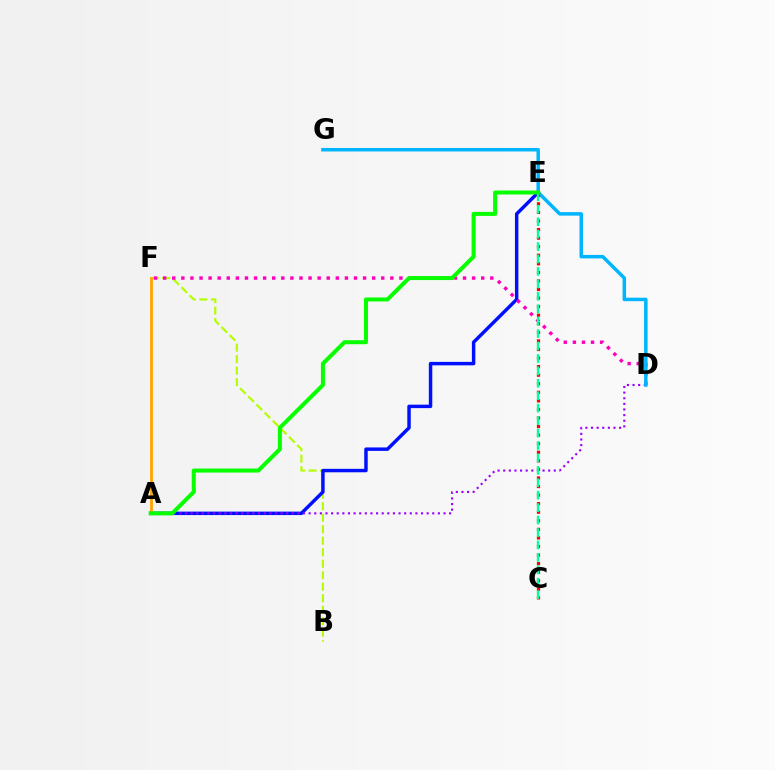{('B', 'F'): [{'color': '#b3ff00', 'line_style': 'dashed', 'thickness': 1.56}], ('A', 'E'): [{'color': '#0010ff', 'line_style': 'solid', 'thickness': 2.49}, {'color': '#08ff00', 'line_style': 'solid', 'thickness': 2.89}], ('D', 'F'): [{'color': '#ff00bd', 'line_style': 'dotted', 'thickness': 2.47}], ('A', 'D'): [{'color': '#9b00ff', 'line_style': 'dotted', 'thickness': 1.53}], ('D', 'G'): [{'color': '#00b5ff', 'line_style': 'solid', 'thickness': 2.51}], ('C', 'E'): [{'color': '#ff0000', 'line_style': 'dotted', 'thickness': 2.33}, {'color': '#00ff9d', 'line_style': 'dashed', 'thickness': 1.69}], ('A', 'F'): [{'color': '#ffa500', 'line_style': 'solid', 'thickness': 2.01}]}